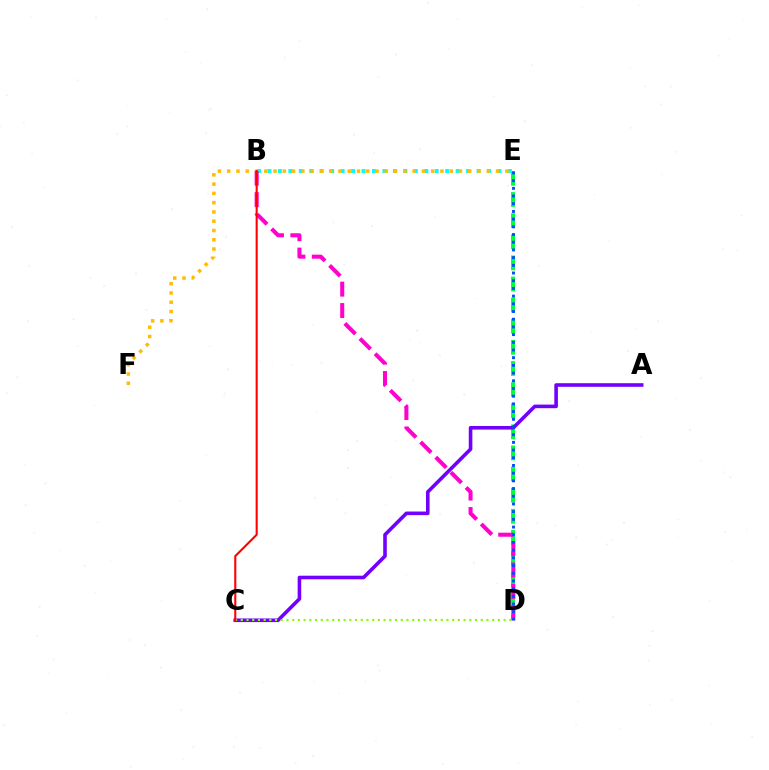{('D', 'E'): [{'color': '#00ff39', 'line_style': 'dashed', 'thickness': 2.87}, {'color': '#004bff', 'line_style': 'dotted', 'thickness': 2.09}], ('B', 'E'): [{'color': '#00fff6', 'line_style': 'dotted', 'thickness': 2.84}], ('A', 'C'): [{'color': '#7200ff', 'line_style': 'solid', 'thickness': 2.6}], ('E', 'F'): [{'color': '#ffbd00', 'line_style': 'dotted', 'thickness': 2.52}], ('B', 'D'): [{'color': '#ff00cf', 'line_style': 'dashed', 'thickness': 2.91}], ('C', 'D'): [{'color': '#84ff00', 'line_style': 'dotted', 'thickness': 1.55}], ('B', 'C'): [{'color': '#ff0000', 'line_style': 'solid', 'thickness': 1.5}]}